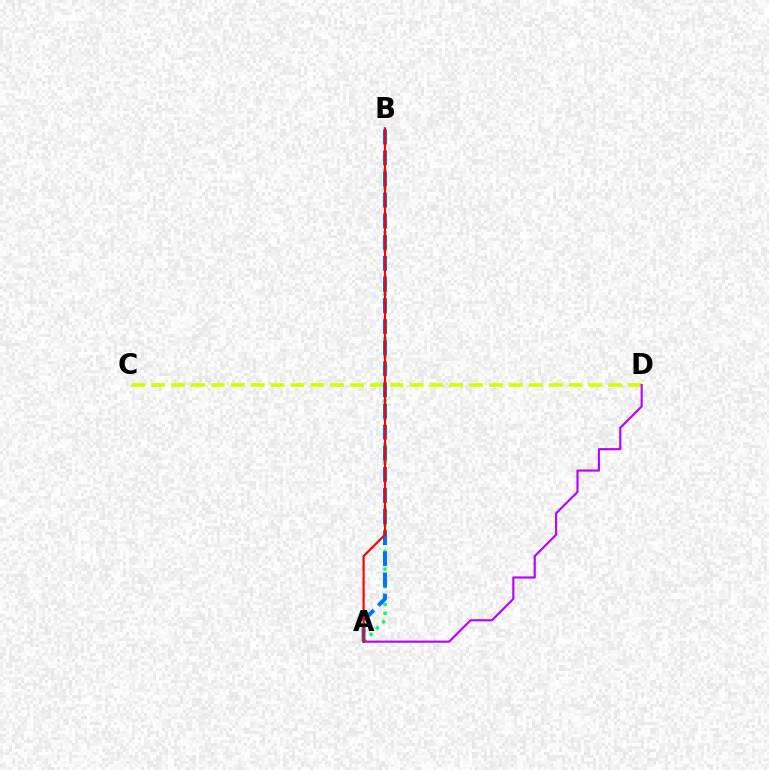{('C', 'D'): [{'color': '#d1ff00', 'line_style': 'dashed', 'thickness': 2.7}], ('A', 'B'): [{'color': '#00ff5c', 'line_style': 'dotted', 'thickness': 2.41}, {'color': '#0074ff', 'line_style': 'dashed', 'thickness': 2.87}, {'color': '#ff0000', 'line_style': 'solid', 'thickness': 1.56}], ('A', 'D'): [{'color': '#b900ff', 'line_style': 'solid', 'thickness': 1.53}]}